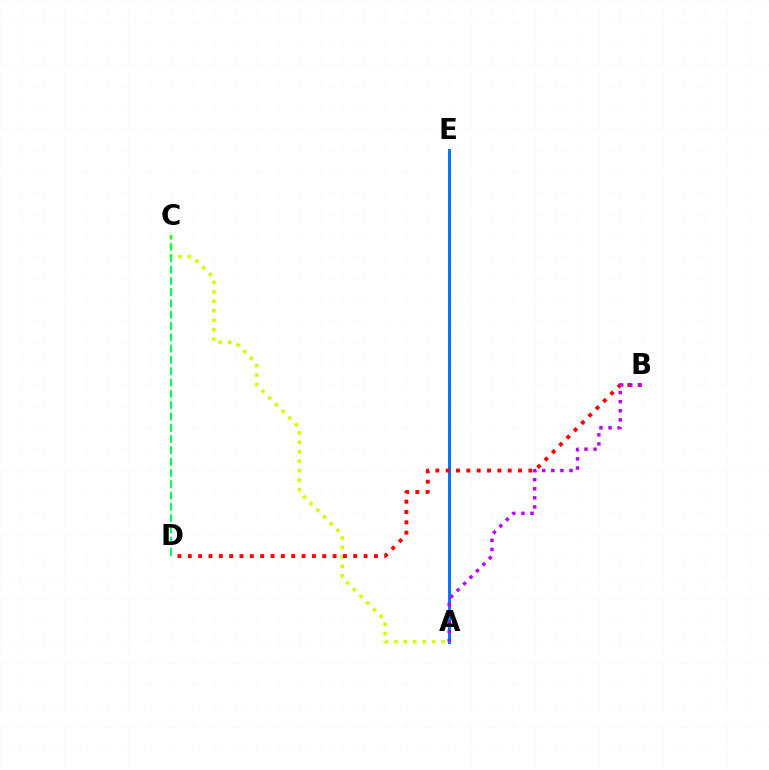{('A', 'E'): [{'color': '#0074ff', 'line_style': 'solid', 'thickness': 2.12}], ('A', 'C'): [{'color': '#d1ff00', 'line_style': 'dotted', 'thickness': 2.57}], ('C', 'D'): [{'color': '#00ff5c', 'line_style': 'dashed', 'thickness': 1.54}], ('B', 'D'): [{'color': '#ff0000', 'line_style': 'dotted', 'thickness': 2.81}], ('A', 'B'): [{'color': '#b900ff', 'line_style': 'dotted', 'thickness': 2.47}]}